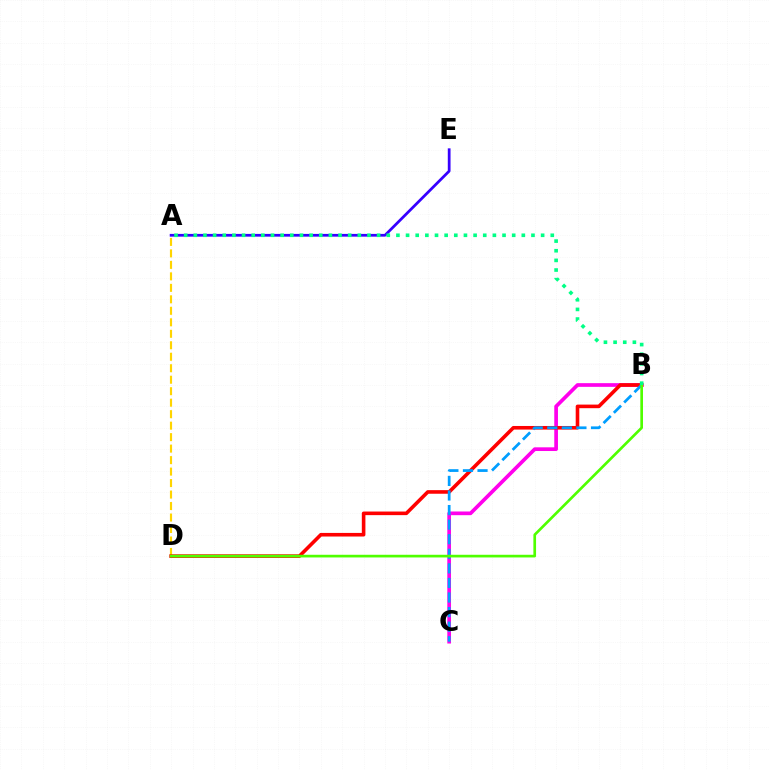{('A', 'E'): [{'color': '#3700ff', 'line_style': 'solid', 'thickness': 1.98}], ('B', 'C'): [{'color': '#ff00ed', 'line_style': 'solid', 'thickness': 2.66}, {'color': '#009eff', 'line_style': 'dashed', 'thickness': 1.98}], ('A', 'D'): [{'color': '#ffd500', 'line_style': 'dashed', 'thickness': 1.56}], ('B', 'D'): [{'color': '#ff0000', 'line_style': 'solid', 'thickness': 2.59}, {'color': '#4fff00', 'line_style': 'solid', 'thickness': 1.93}], ('A', 'B'): [{'color': '#00ff86', 'line_style': 'dotted', 'thickness': 2.62}]}